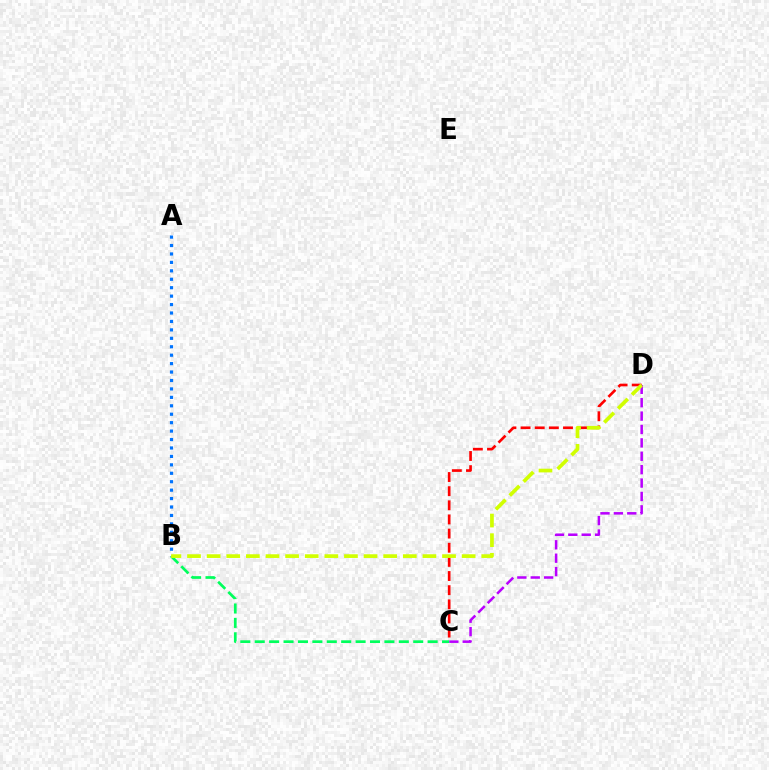{('C', 'D'): [{'color': '#ff0000', 'line_style': 'dashed', 'thickness': 1.92}, {'color': '#b900ff', 'line_style': 'dashed', 'thickness': 1.82}], ('A', 'B'): [{'color': '#0074ff', 'line_style': 'dotted', 'thickness': 2.29}], ('B', 'C'): [{'color': '#00ff5c', 'line_style': 'dashed', 'thickness': 1.96}], ('B', 'D'): [{'color': '#d1ff00', 'line_style': 'dashed', 'thickness': 2.66}]}